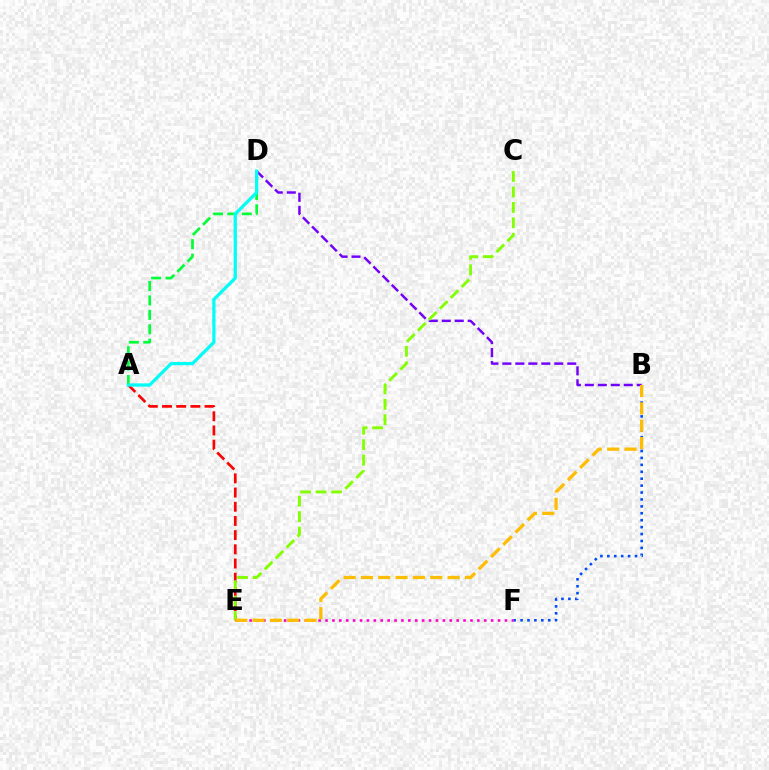{('B', 'D'): [{'color': '#7200ff', 'line_style': 'dashed', 'thickness': 1.76}], ('A', 'E'): [{'color': '#ff0000', 'line_style': 'dashed', 'thickness': 1.93}], ('A', 'D'): [{'color': '#00ff39', 'line_style': 'dashed', 'thickness': 1.96}, {'color': '#00fff6', 'line_style': 'solid', 'thickness': 2.34}], ('C', 'E'): [{'color': '#84ff00', 'line_style': 'dashed', 'thickness': 2.1}], ('B', 'F'): [{'color': '#004bff', 'line_style': 'dotted', 'thickness': 1.88}], ('E', 'F'): [{'color': '#ff00cf', 'line_style': 'dotted', 'thickness': 1.88}], ('B', 'E'): [{'color': '#ffbd00', 'line_style': 'dashed', 'thickness': 2.35}]}